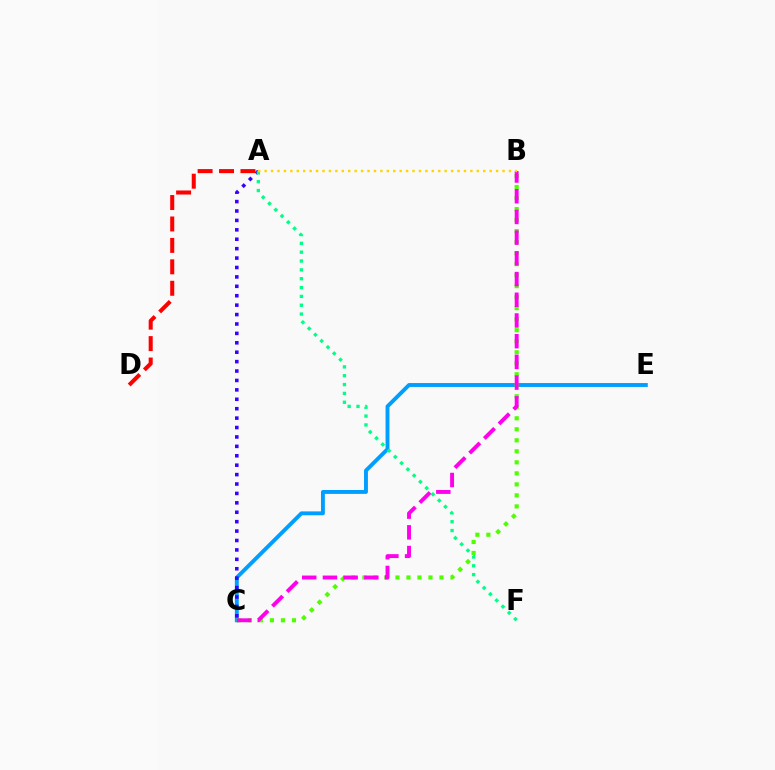{('C', 'E'): [{'color': '#009eff', 'line_style': 'solid', 'thickness': 2.8}], ('B', 'C'): [{'color': '#4fff00', 'line_style': 'dotted', 'thickness': 2.99}, {'color': '#ff00ed', 'line_style': 'dashed', 'thickness': 2.81}], ('A', 'C'): [{'color': '#3700ff', 'line_style': 'dotted', 'thickness': 2.56}], ('A', 'D'): [{'color': '#ff0000', 'line_style': 'dashed', 'thickness': 2.91}], ('A', 'F'): [{'color': '#00ff86', 'line_style': 'dotted', 'thickness': 2.4}], ('A', 'B'): [{'color': '#ffd500', 'line_style': 'dotted', 'thickness': 1.75}]}